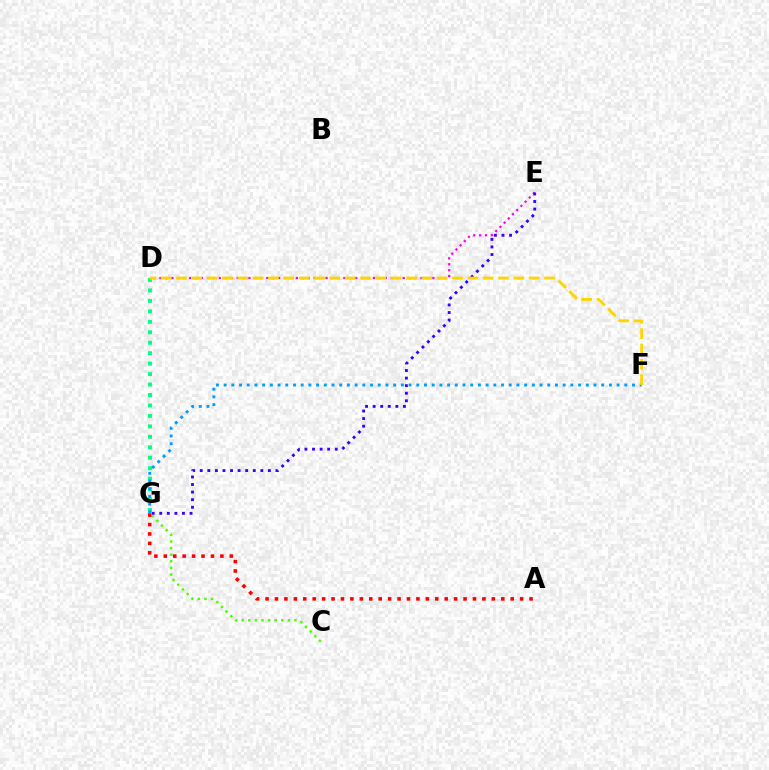{('C', 'G'): [{'color': '#4fff00', 'line_style': 'dotted', 'thickness': 1.79}], ('D', 'E'): [{'color': '#ff00ed', 'line_style': 'dotted', 'thickness': 1.61}], ('D', 'G'): [{'color': '#00ff86', 'line_style': 'dotted', 'thickness': 2.84}], ('F', 'G'): [{'color': '#009eff', 'line_style': 'dotted', 'thickness': 2.09}], ('E', 'G'): [{'color': '#3700ff', 'line_style': 'dotted', 'thickness': 2.06}], ('D', 'F'): [{'color': '#ffd500', 'line_style': 'dashed', 'thickness': 2.08}], ('A', 'G'): [{'color': '#ff0000', 'line_style': 'dotted', 'thickness': 2.56}]}